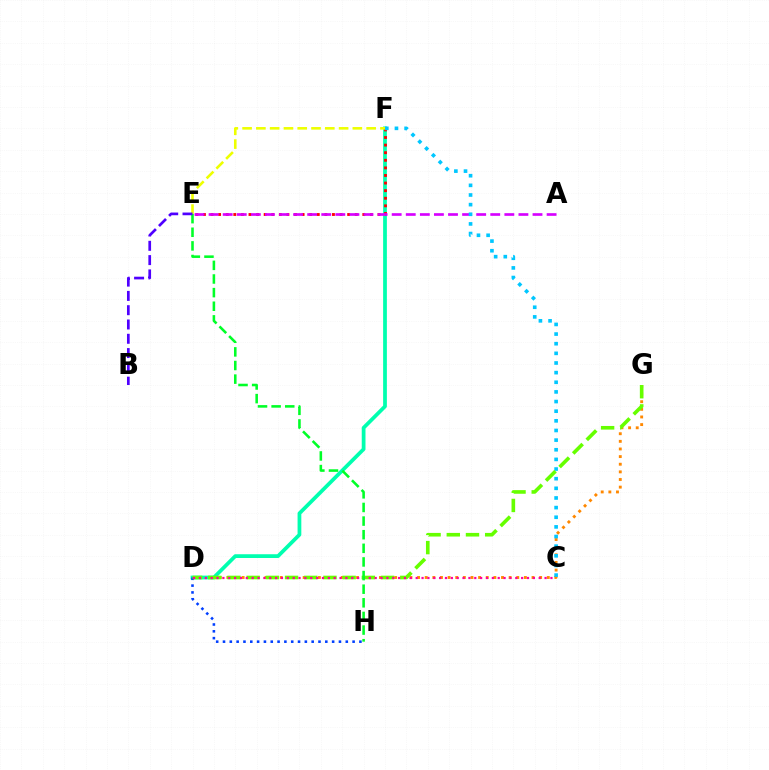{('D', 'G'): [{'color': '#ff8800', 'line_style': 'dotted', 'thickness': 2.07}, {'color': '#66ff00', 'line_style': 'dashed', 'thickness': 2.61}], ('D', 'F'): [{'color': '#00ffaf', 'line_style': 'solid', 'thickness': 2.7}], ('E', 'F'): [{'color': '#ff0000', 'line_style': 'dotted', 'thickness': 2.06}, {'color': '#eeff00', 'line_style': 'dashed', 'thickness': 1.87}], ('A', 'E'): [{'color': '#d600ff', 'line_style': 'dashed', 'thickness': 1.91}], ('C', 'F'): [{'color': '#00c7ff', 'line_style': 'dotted', 'thickness': 2.62}], ('D', 'H'): [{'color': '#003fff', 'line_style': 'dotted', 'thickness': 1.85}], ('C', 'D'): [{'color': '#ff00a0', 'line_style': 'dotted', 'thickness': 1.59}], ('E', 'H'): [{'color': '#00ff27', 'line_style': 'dashed', 'thickness': 1.85}], ('B', 'E'): [{'color': '#4f00ff', 'line_style': 'dashed', 'thickness': 1.94}]}